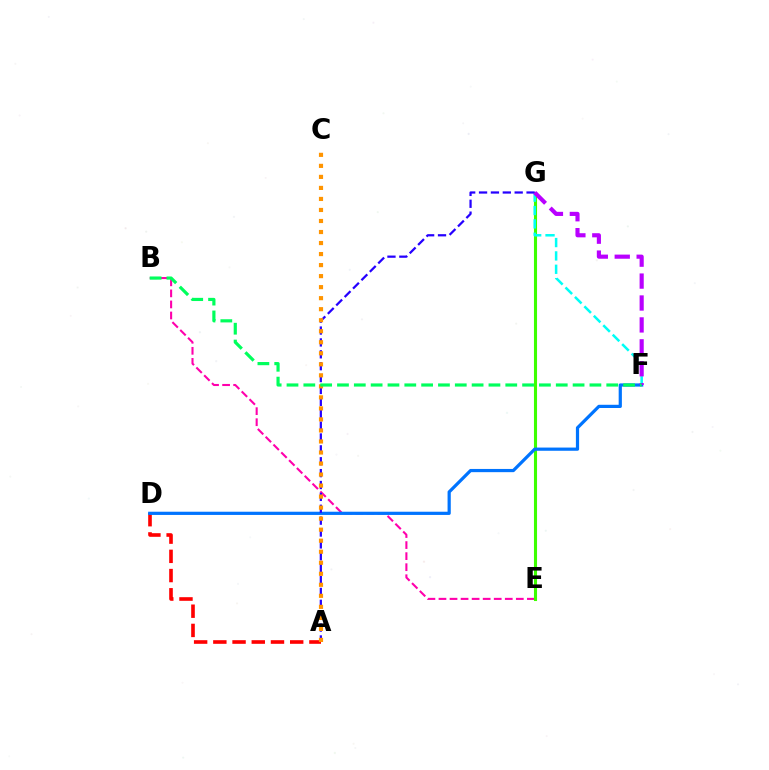{('B', 'E'): [{'color': '#ff00ac', 'line_style': 'dashed', 'thickness': 1.5}], ('E', 'G'): [{'color': '#d1ff00', 'line_style': 'solid', 'thickness': 1.96}, {'color': '#3dff00', 'line_style': 'solid', 'thickness': 2.22}], ('A', 'D'): [{'color': '#ff0000', 'line_style': 'dashed', 'thickness': 2.61}], ('D', 'F'): [{'color': '#0074ff', 'line_style': 'solid', 'thickness': 2.31}], ('F', 'G'): [{'color': '#00fff6', 'line_style': 'dashed', 'thickness': 1.81}, {'color': '#b900ff', 'line_style': 'dashed', 'thickness': 2.98}], ('A', 'G'): [{'color': '#2500ff', 'line_style': 'dashed', 'thickness': 1.61}], ('A', 'C'): [{'color': '#ff9400', 'line_style': 'dotted', 'thickness': 3.0}], ('B', 'F'): [{'color': '#00ff5c', 'line_style': 'dashed', 'thickness': 2.29}]}